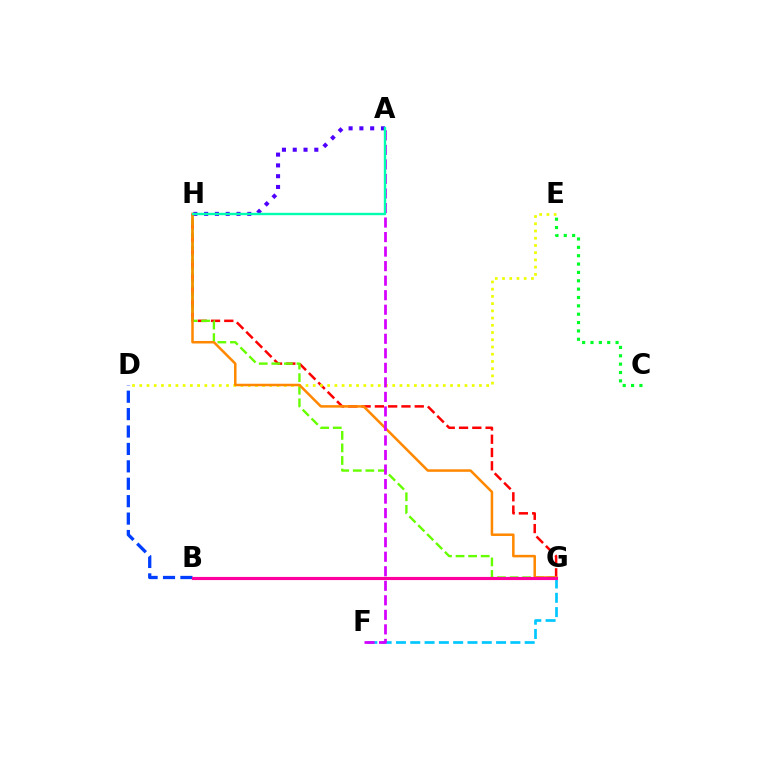{('G', 'H'): [{'color': '#ff0000', 'line_style': 'dashed', 'thickness': 1.81}, {'color': '#66ff00', 'line_style': 'dashed', 'thickness': 1.71}, {'color': '#ff8800', 'line_style': 'solid', 'thickness': 1.81}], ('F', 'G'): [{'color': '#00c7ff', 'line_style': 'dashed', 'thickness': 1.94}], ('C', 'E'): [{'color': '#00ff27', 'line_style': 'dotted', 'thickness': 2.27}], ('A', 'H'): [{'color': '#4f00ff', 'line_style': 'dotted', 'thickness': 2.93}, {'color': '#00ffaf', 'line_style': 'solid', 'thickness': 1.71}], ('D', 'E'): [{'color': '#eeff00', 'line_style': 'dotted', 'thickness': 1.96}], ('B', 'D'): [{'color': '#003fff', 'line_style': 'dashed', 'thickness': 2.37}], ('A', 'F'): [{'color': '#d600ff', 'line_style': 'dashed', 'thickness': 1.97}], ('B', 'G'): [{'color': '#ff00a0', 'line_style': 'solid', 'thickness': 2.26}]}